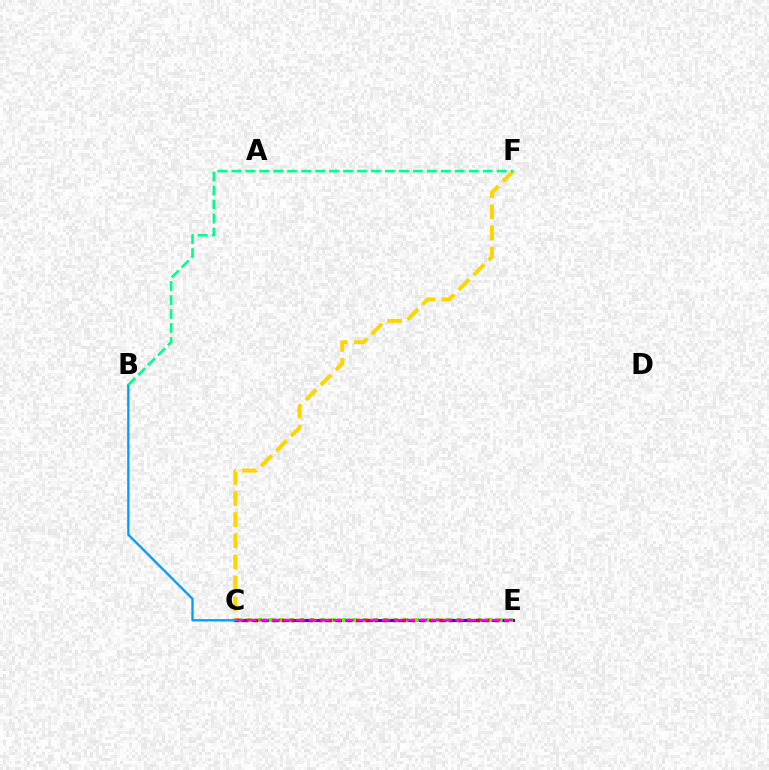{('C', 'F'): [{'color': '#ffd500', 'line_style': 'dashed', 'thickness': 2.87}], ('C', 'E'): [{'color': '#3700ff', 'line_style': 'solid', 'thickness': 2.22}, {'color': '#4fff00', 'line_style': 'dotted', 'thickness': 2.84}, {'color': '#ff0000', 'line_style': 'dotted', 'thickness': 2.52}, {'color': '#ff00ed', 'line_style': 'dashed', 'thickness': 1.66}], ('B', 'C'): [{'color': '#009eff', 'line_style': 'solid', 'thickness': 1.66}], ('B', 'F'): [{'color': '#00ff86', 'line_style': 'dashed', 'thickness': 1.9}]}